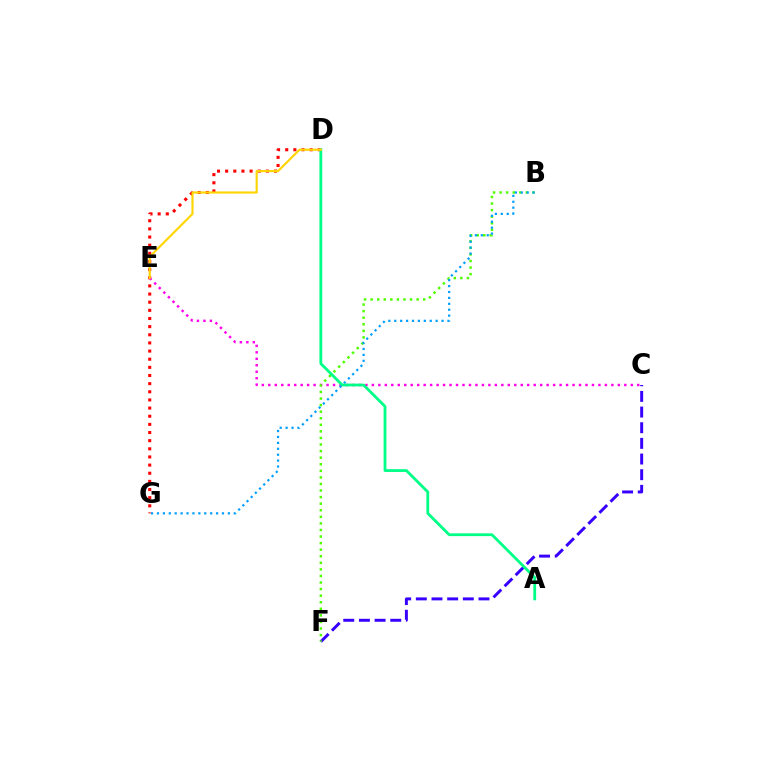{('C', 'F'): [{'color': '#3700ff', 'line_style': 'dashed', 'thickness': 2.13}], ('D', 'G'): [{'color': '#ff0000', 'line_style': 'dotted', 'thickness': 2.21}], ('C', 'E'): [{'color': '#ff00ed', 'line_style': 'dotted', 'thickness': 1.76}], ('B', 'F'): [{'color': '#4fff00', 'line_style': 'dotted', 'thickness': 1.79}], ('B', 'G'): [{'color': '#009eff', 'line_style': 'dotted', 'thickness': 1.61}], ('A', 'D'): [{'color': '#00ff86', 'line_style': 'solid', 'thickness': 2.02}], ('D', 'E'): [{'color': '#ffd500', 'line_style': 'solid', 'thickness': 1.54}]}